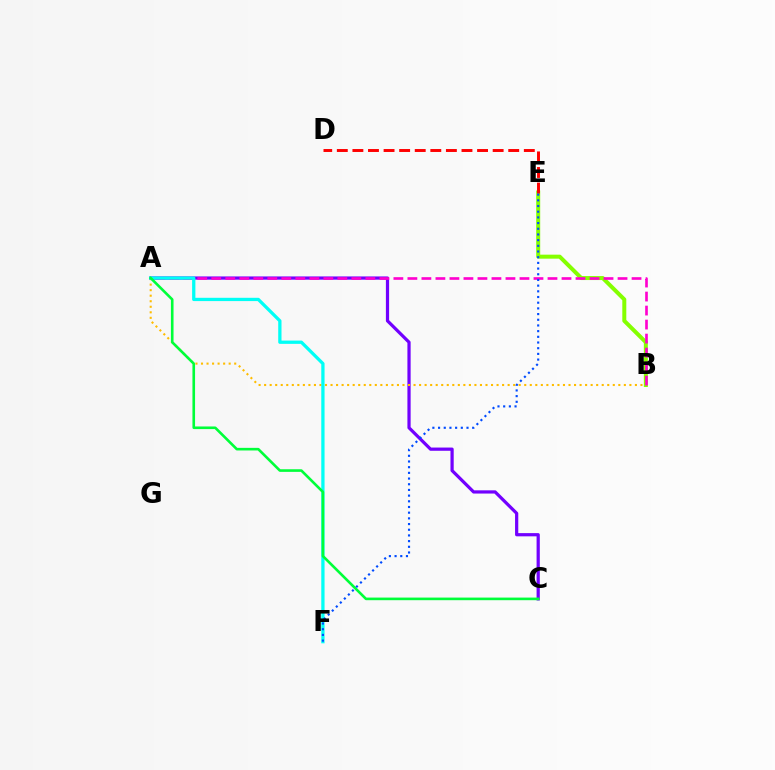{('A', 'C'): [{'color': '#7200ff', 'line_style': 'solid', 'thickness': 2.32}, {'color': '#00ff39', 'line_style': 'solid', 'thickness': 1.89}], ('A', 'B'): [{'color': '#ffbd00', 'line_style': 'dotted', 'thickness': 1.5}, {'color': '#ff00cf', 'line_style': 'dashed', 'thickness': 1.9}], ('B', 'E'): [{'color': '#84ff00', 'line_style': 'solid', 'thickness': 2.88}], ('A', 'F'): [{'color': '#00fff6', 'line_style': 'solid', 'thickness': 2.36}], ('D', 'E'): [{'color': '#ff0000', 'line_style': 'dashed', 'thickness': 2.12}], ('E', 'F'): [{'color': '#004bff', 'line_style': 'dotted', 'thickness': 1.55}]}